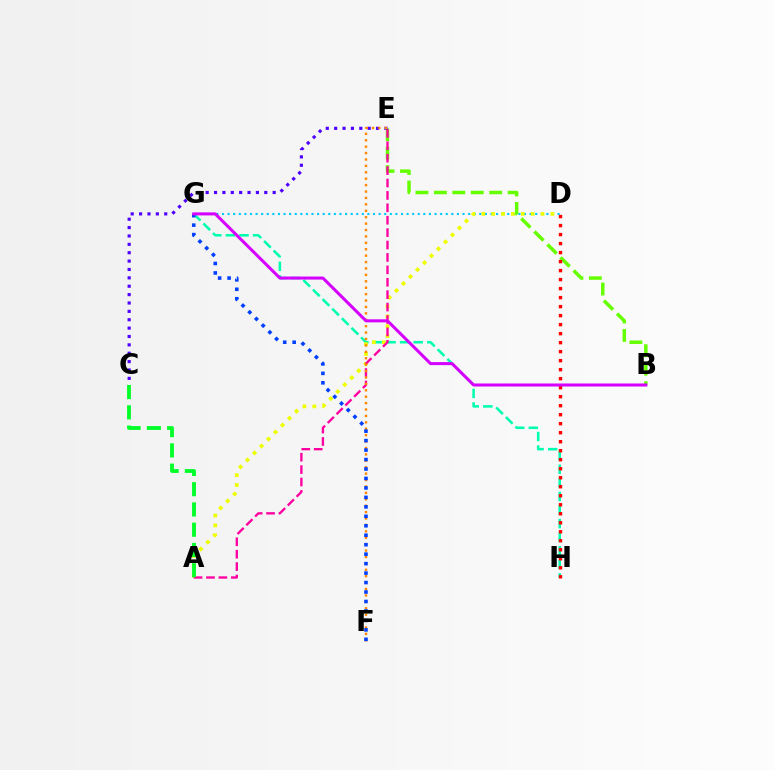{('B', 'E'): [{'color': '#66ff00', 'line_style': 'dashed', 'thickness': 2.5}], ('G', 'H'): [{'color': '#00ffaf', 'line_style': 'dashed', 'thickness': 1.84}], ('D', 'G'): [{'color': '#00c7ff', 'line_style': 'dotted', 'thickness': 1.52}], ('C', 'E'): [{'color': '#4f00ff', 'line_style': 'dotted', 'thickness': 2.28}], ('A', 'D'): [{'color': '#eeff00', 'line_style': 'dotted', 'thickness': 2.68}], ('A', 'E'): [{'color': '#ff00a0', 'line_style': 'dashed', 'thickness': 1.69}], ('D', 'H'): [{'color': '#ff0000', 'line_style': 'dotted', 'thickness': 2.45}], ('E', 'F'): [{'color': '#ff8800', 'line_style': 'dotted', 'thickness': 1.74}], ('F', 'G'): [{'color': '#003fff', 'line_style': 'dotted', 'thickness': 2.57}], ('B', 'G'): [{'color': '#d600ff', 'line_style': 'solid', 'thickness': 2.19}], ('A', 'C'): [{'color': '#00ff27', 'line_style': 'dashed', 'thickness': 2.75}]}